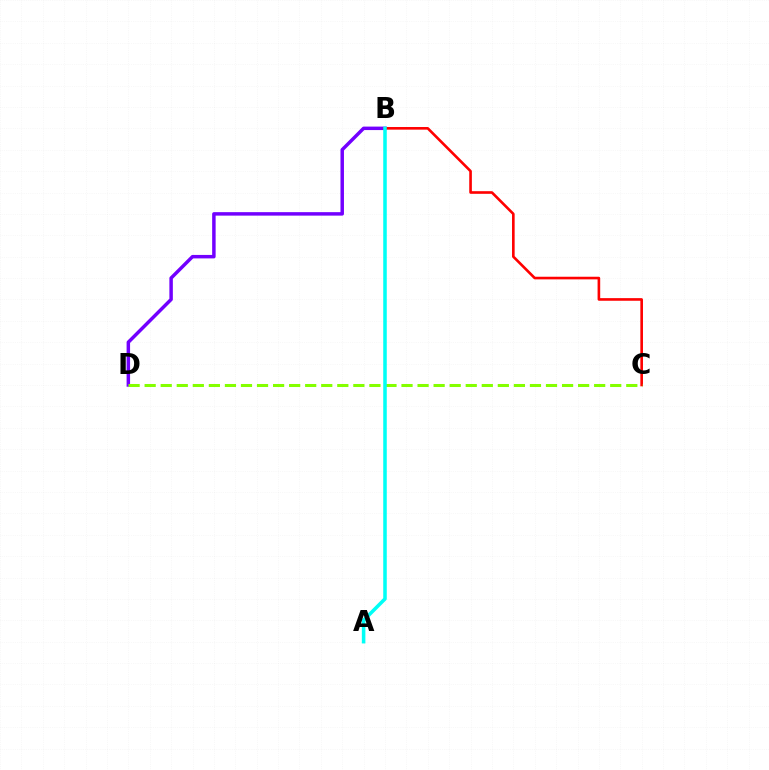{('B', 'D'): [{'color': '#7200ff', 'line_style': 'solid', 'thickness': 2.5}], ('B', 'C'): [{'color': '#ff0000', 'line_style': 'solid', 'thickness': 1.89}], ('C', 'D'): [{'color': '#84ff00', 'line_style': 'dashed', 'thickness': 2.18}], ('A', 'B'): [{'color': '#00fff6', 'line_style': 'solid', 'thickness': 2.55}]}